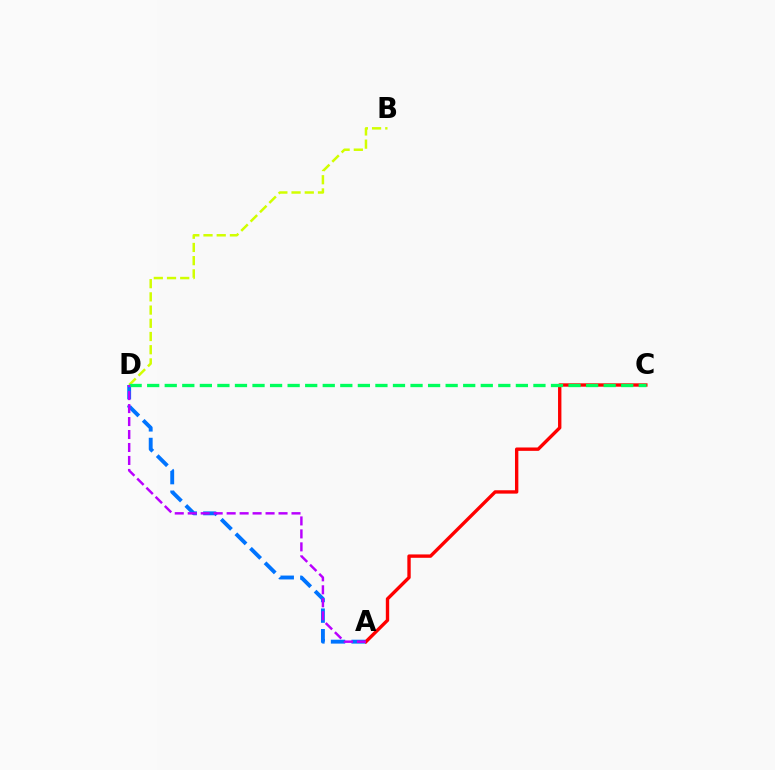{('B', 'D'): [{'color': '#d1ff00', 'line_style': 'dashed', 'thickness': 1.79}], ('A', 'D'): [{'color': '#0074ff', 'line_style': 'dashed', 'thickness': 2.8}, {'color': '#b900ff', 'line_style': 'dashed', 'thickness': 1.76}], ('A', 'C'): [{'color': '#ff0000', 'line_style': 'solid', 'thickness': 2.43}], ('C', 'D'): [{'color': '#00ff5c', 'line_style': 'dashed', 'thickness': 2.39}]}